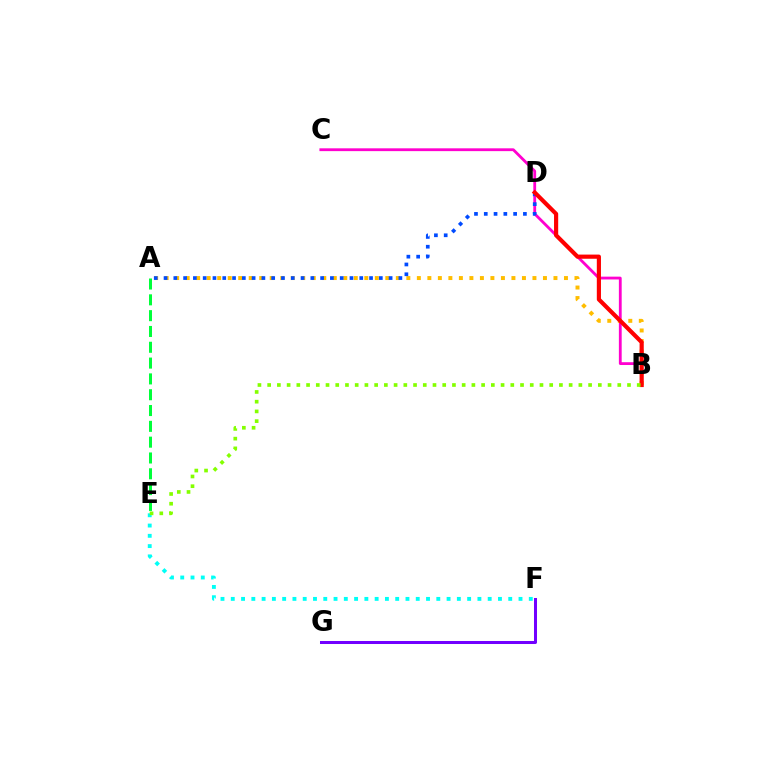{('F', 'G'): [{'color': '#7200ff', 'line_style': 'solid', 'thickness': 2.17}], ('B', 'C'): [{'color': '#ff00cf', 'line_style': 'solid', 'thickness': 2.02}], ('A', 'B'): [{'color': '#ffbd00', 'line_style': 'dotted', 'thickness': 2.86}], ('A', 'D'): [{'color': '#004bff', 'line_style': 'dotted', 'thickness': 2.66}], ('B', 'D'): [{'color': '#ff0000', 'line_style': 'solid', 'thickness': 3.0}], ('A', 'E'): [{'color': '#00ff39', 'line_style': 'dashed', 'thickness': 2.15}], ('E', 'F'): [{'color': '#00fff6', 'line_style': 'dotted', 'thickness': 2.79}], ('B', 'E'): [{'color': '#84ff00', 'line_style': 'dotted', 'thickness': 2.64}]}